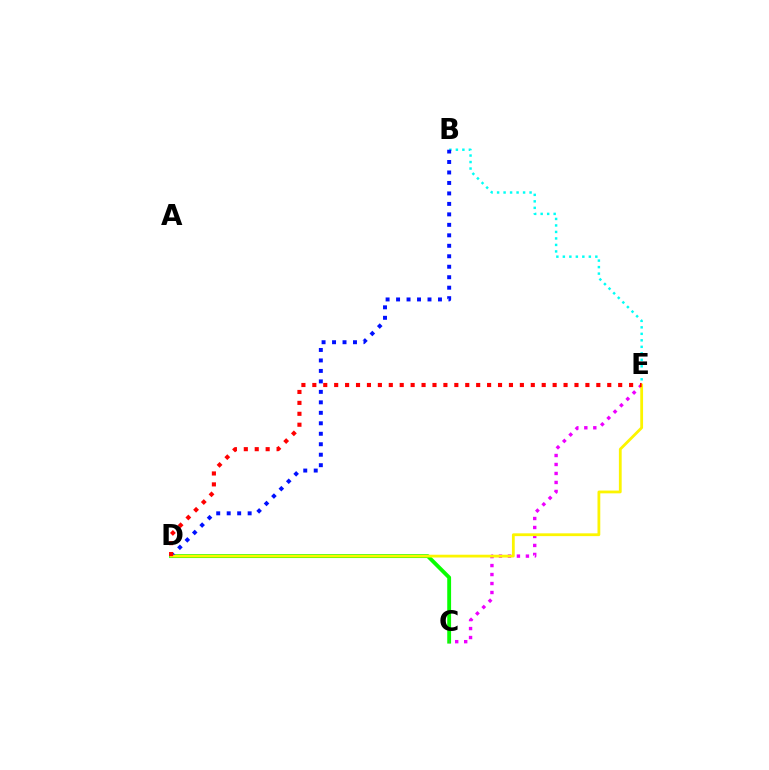{('C', 'D'): [{'color': '#08ff00', 'line_style': 'solid', 'thickness': 2.77}], ('B', 'E'): [{'color': '#00fff6', 'line_style': 'dotted', 'thickness': 1.77}], ('B', 'D'): [{'color': '#0010ff', 'line_style': 'dotted', 'thickness': 2.85}], ('C', 'E'): [{'color': '#ee00ff', 'line_style': 'dotted', 'thickness': 2.44}], ('D', 'E'): [{'color': '#fcf500', 'line_style': 'solid', 'thickness': 2.01}, {'color': '#ff0000', 'line_style': 'dotted', 'thickness': 2.97}]}